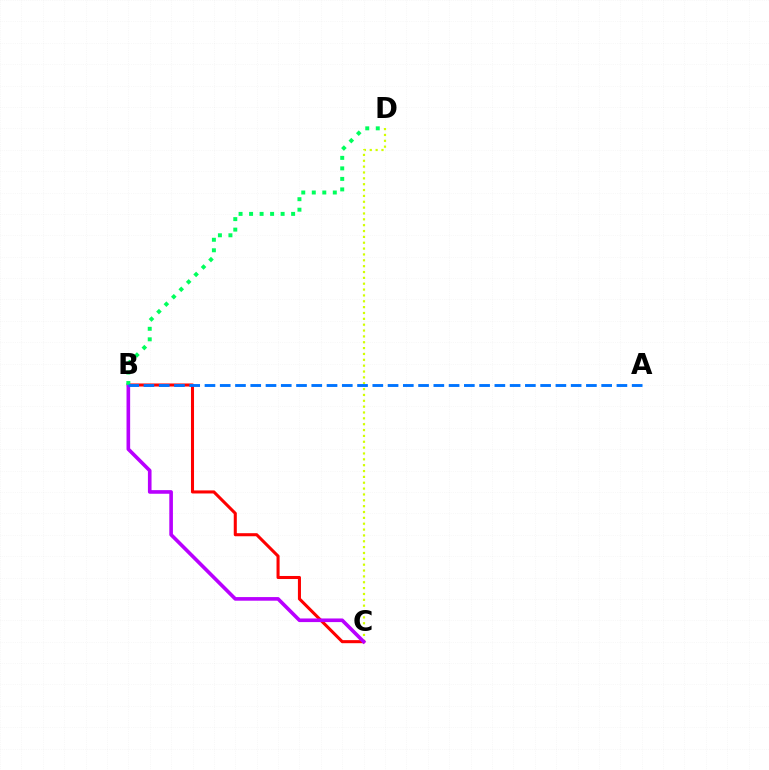{('C', 'D'): [{'color': '#d1ff00', 'line_style': 'dotted', 'thickness': 1.59}], ('B', 'C'): [{'color': '#ff0000', 'line_style': 'solid', 'thickness': 2.2}, {'color': '#b900ff', 'line_style': 'solid', 'thickness': 2.61}], ('B', 'D'): [{'color': '#00ff5c', 'line_style': 'dotted', 'thickness': 2.86}], ('A', 'B'): [{'color': '#0074ff', 'line_style': 'dashed', 'thickness': 2.07}]}